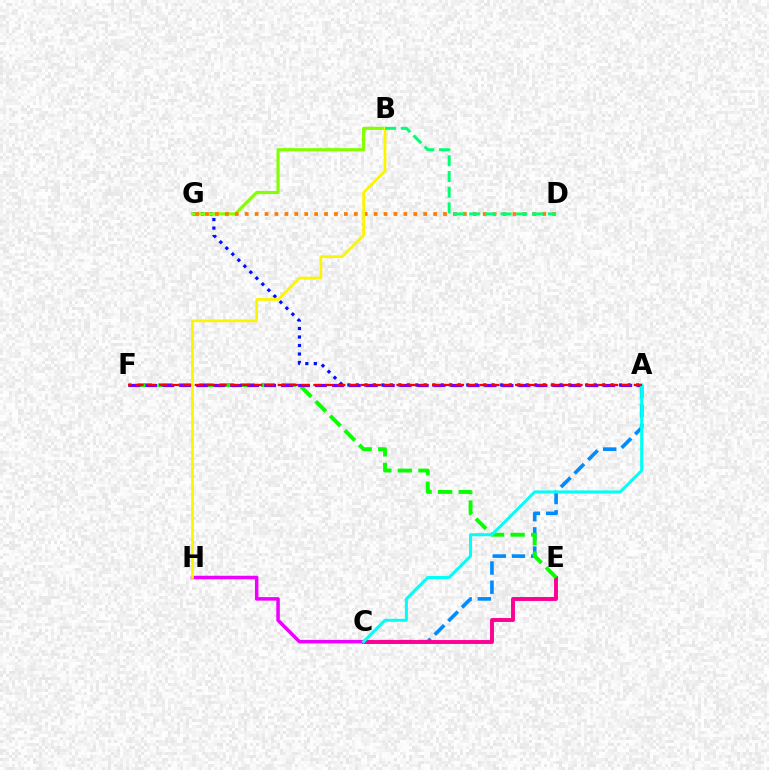{('A', 'C'): [{'color': '#008cff', 'line_style': 'dashed', 'thickness': 2.61}, {'color': '#00fff6', 'line_style': 'solid', 'thickness': 2.18}], ('C', 'E'): [{'color': '#ff0094', 'line_style': 'solid', 'thickness': 2.82}], ('C', 'H'): [{'color': '#ee00ff', 'line_style': 'solid', 'thickness': 2.53}], ('A', 'G'): [{'color': '#0010ff', 'line_style': 'dotted', 'thickness': 2.31}], ('E', 'F'): [{'color': '#08ff00', 'line_style': 'dashed', 'thickness': 2.79}], ('B', 'G'): [{'color': '#84ff00', 'line_style': 'solid', 'thickness': 2.26}], ('D', 'G'): [{'color': '#ff7c00', 'line_style': 'dotted', 'thickness': 2.69}], ('A', 'F'): [{'color': '#7200ff', 'line_style': 'dashed', 'thickness': 2.3}, {'color': '#ff0000', 'line_style': 'dashed', 'thickness': 1.61}], ('B', 'H'): [{'color': '#fcf500', 'line_style': 'solid', 'thickness': 1.97}], ('B', 'D'): [{'color': '#00ff74', 'line_style': 'dashed', 'thickness': 2.14}]}